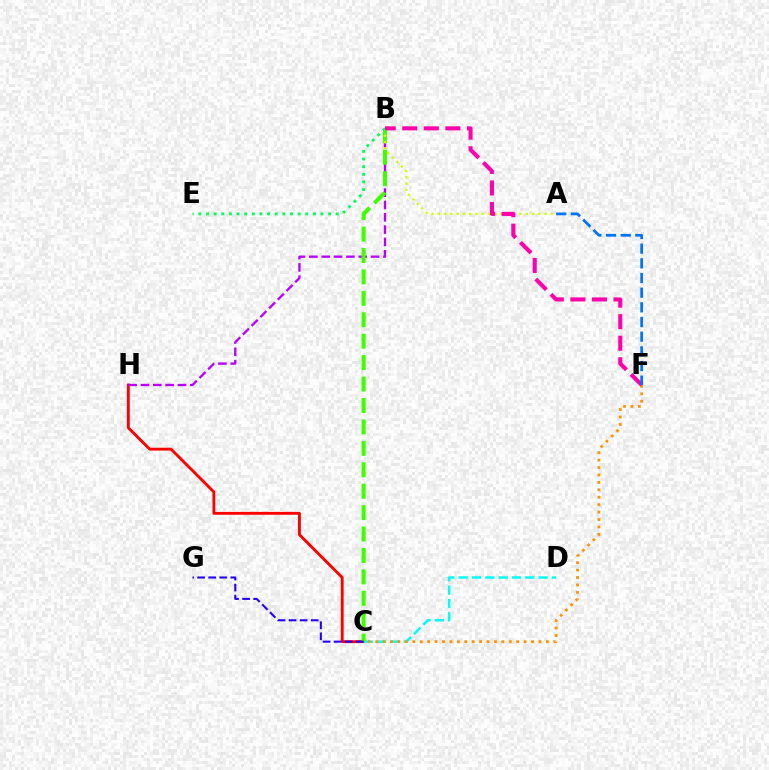{('C', 'H'): [{'color': '#ff0000', 'line_style': 'solid', 'thickness': 2.06}], ('B', 'H'): [{'color': '#b900ff', 'line_style': 'dashed', 'thickness': 1.68}], ('C', 'D'): [{'color': '#00fff6', 'line_style': 'dashed', 'thickness': 1.81}], ('C', 'F'): [{'color': '#ff9400', 'line_style': 'dotted', 'thickness': 2.02}], ('B', 'C'): [{'color': '#3dff00', 'line_style': 'dashed', 'thickness': 2.91}], ('C', 'G'): [{'color': '#2500ff', 'line_style': 'dashed', 'thickness': 1.5}], ('A', 'B'): [{'color': '#d1ff00', 'line_style': 'dotted', 'thickness': 1.71}], ('B', 'E'): [{'color': '#00ff5c', 'line_style': 'dotted', 'thickness': 2.07}], ('B', 'F'): [{'color': '#ff00ac', 'line_style': 'dashed', 'thickness': 2.93}], ('A', 'F'): [{'color': '#0074ff', 'line_style': 'dashed', 'thickness': 1.99}]}